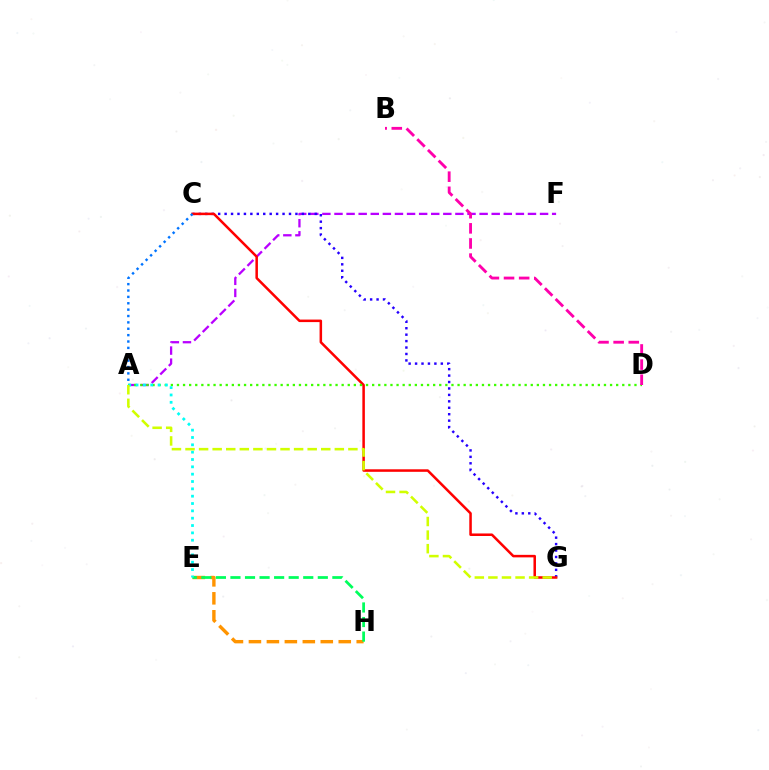{('A', 'F'): [{'color': '#b900ff', 'line_style': 'dashed', 'thickness': 1.64}], ('E', 'H'): [{'color': '#ff9400', 'line_style': 'dashed', 'thickness': 2.44}, {'color': '#00ff5c', 'line_style': 'dashed', 'thickness': 1.98}], ('C', 'G'): [{'color': '#2500ff', 'line_style': 'dotted', 'thickness': 1.75}, {'color': '#ff0000', 'line_style': 'solid', 'thickness': 1.82}], ('A', 'D'): [{'color': '#3dff00', 'line_style': 'dotted', 'thickness': 1.66}], ('A', 'E'): [{'color': '#00fff6', 'line_style': 'dotted', 'thickness': 1.99}], ('A', 'C'): [{'color': '#0074ff', 'line_style': 'dotted', 'thickness': 1.73}], ('B', 'D'): [{'color': '#ff00ac', 'line_style': 'dashed', 'thickness': 2.06}], ('A', 'G'): [{'color': '#d1ff00', 'line_style': 'dashed', 'thickness': 1.84}]}